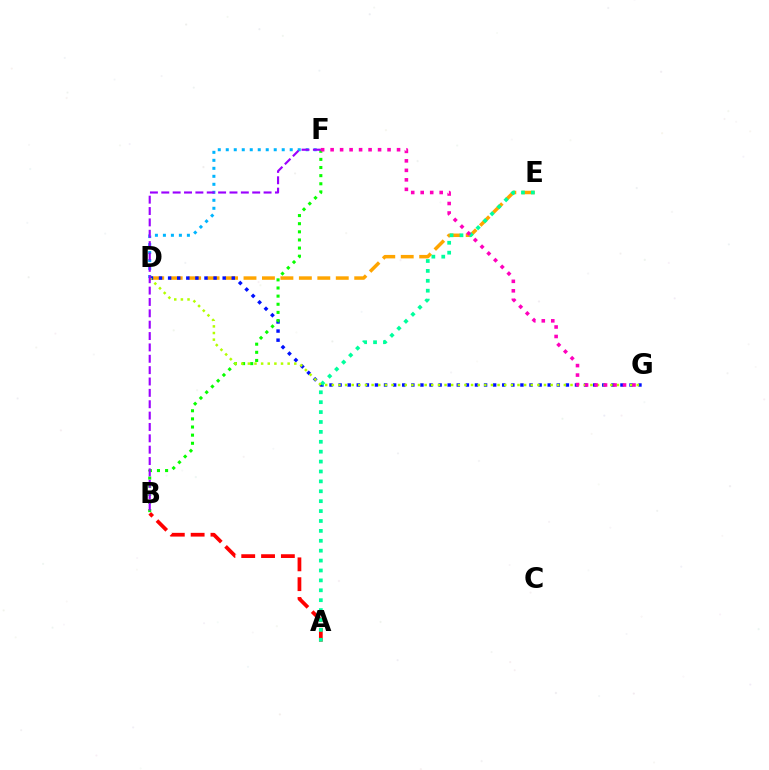{('A', 'B'): [{'color': '#ff0000', 'line_style': 'dashed', 'thickness': 2.69}], ('D', 'F'): [{'color': '#00b5ff', 'line_style': 'dotted', 'thickness': 2.17}], ('D', 'E'): [{'color': '#ffa500', 'line_style': 'dashed', 'thickness': 2.51}], ('D', 'G'): [{'color': '#0010ff', 'line_style': 'dotted', 'thickness': 2.47}, {'color': '#b3ff00', 'line_style': 'dotted', 'thickness': 1.8}], ('A', 'E'): [{'color': '#00ff9d', 'line_style': 'dotted', 'thickness': 2.69}], ('B', 'F'): [{'color': '#08ff00', 'line_style': 'dotted', 'thickness': 2.21}, {'color': '#9b00ff', 'line_style': 'dashed', 'thickness': 1.54}], ('F', 'G'): [{'color': '#ff00bd', 'line_style': 'dotted', 'thickness': 2.58}]}